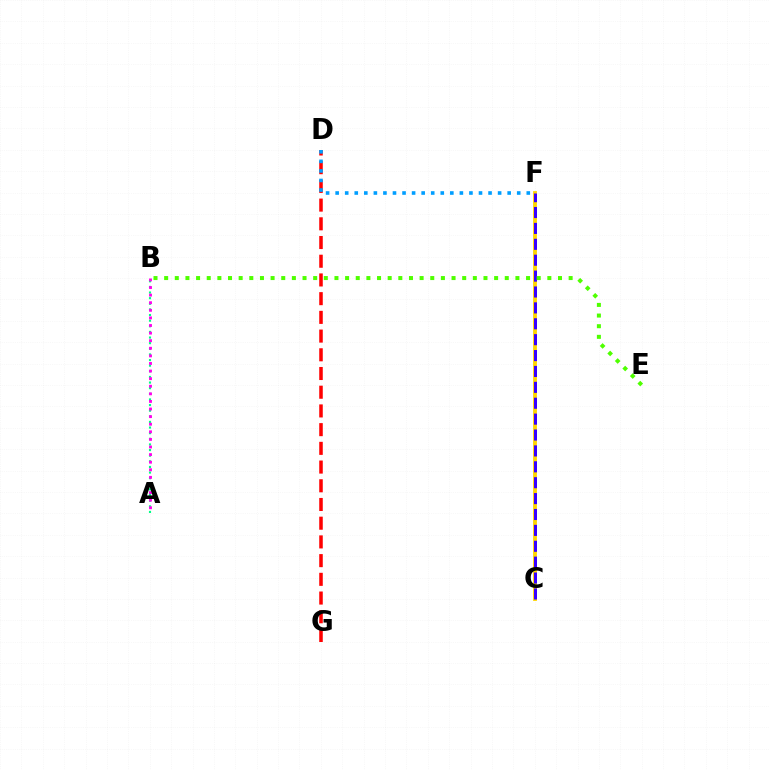{('A', 'B'): [{'color': '#00ff86', 'line_style': 'dotted', 'thickness': 1.53}, {'color': '#ff00ed', 'line_style': 'dotted', 'thickness': 2.06}], ('D', 'G'): [{'color': '#ff0000', 'line_style': 'dashed', 'thickness': 2.54}], ('D', 'F'): [{'color': '#009eff', 'line_style': 'dotted', 'thickness': 2.6}], ('C', 'F'): [{'color': '#ffd500', 'line_style': 'solid', 'thickness': 2.75}, {'color': '#3700ff', 'line_style': 'dashed', 'thickness': 2.16}], ('B', 'E'): [{'color': '#4fff00', 'line_style': 'dotted', 'thickness': 2.89}]}